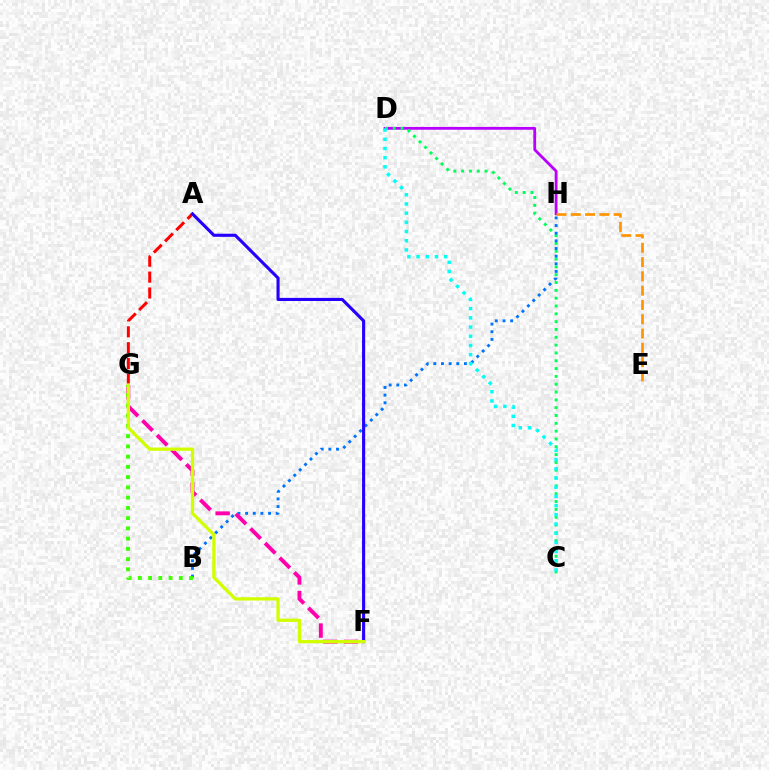{('D', 'H'): [{'color': '#b900ff', 'line_style': 'solid', 'thickness': 2.02}], ('A', 'G'): [{'color': '#ff0000', 'line_style': 'dashed', 'thickness': 2.16}], ('C', 'D'): [{'color': '#00ff5c', 'line_style': 'dotted', 'thickness': 2.12}, {'color': '#00fff6', 'line_style': 'dotted', 'thickness': 2.5}], ('B', 'H'): [{'color': '#0074ff', 'line_style': 'dotted', 'thickness': 2.08}], ('E', 'H'): [{'color': '#ff9400', 'line_style': 'dashed', 'thickness': 1.94}], ('F', 'G'): [{'color': '#ff00ac', 'line_style': 'dashed', 'thickness': 2.81}, {'color': '#d1ff00', 'line_style': 'solid', 'thickness': 2.35}], ('A', 'F'): [{'color': '#2500ff', 'line_style': 'solid', 'thickness': 2.24}], ('B', 'G'): [{'color': '#3dff00', 'line_style': 'dotted', 'thickness': 2.78}]}